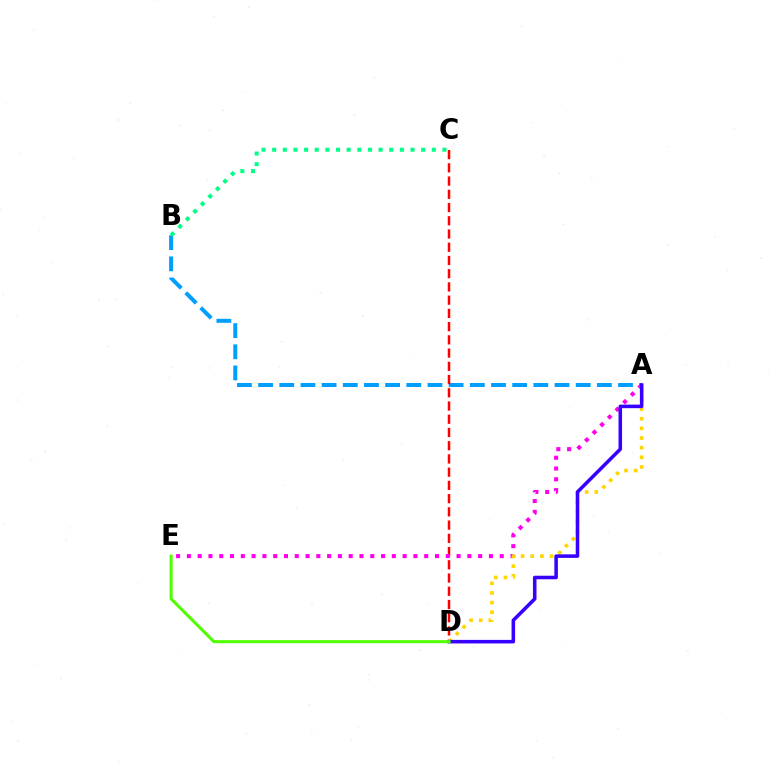{('A', 'B'): [{'color': '#009eff', 'line_style': 'dashed', 'thickness': 2.88}], ('C', 'D'): [{'color': '#ff0000', 'line_style': 'dashed', 'thickness': 1.8}], ('A', 'E'): [{'color': '#ff00ed', 'line_style': 'dotted', 'thickness': 2.93}], ('A', 'D'): [{'color': '#ffd500', 'line_style': 'dotted', 'thickness': 2.62}, {'color': '#3700ff', 'line_style': 'solid', 'thickness': 2.55}], ('B', 'C'): [{'color': '#00ff86', 'line_style': 'dotted', 'thickness': 2.89}], ('D', 'E'): [{'color': '#4fff00', 'line_style': 'solid', 'thickness': 2.19}]}